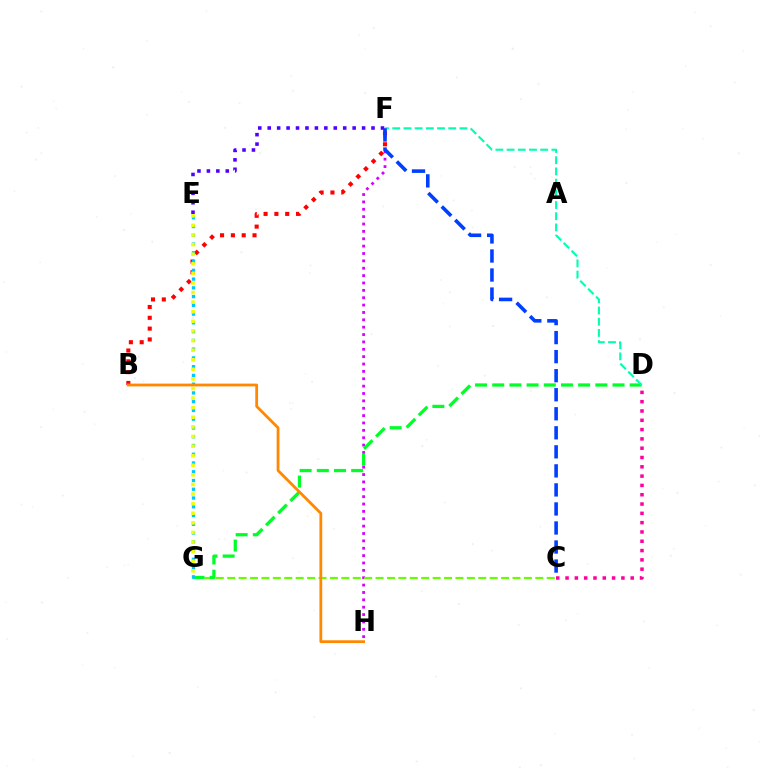{('C', 'D'): [{'color': '#ff00a0', 'line_style': 'dotted', 'thickness': 2.53}], ('F', 'H'): [{'color': '#d600ff', 'line_style': 'dotted', 'thickness': 2.0}], ('C', 'G'): [{'color': '#66ff00', 'line_style': 'dashed', 'thickness': 1.55}], ('E', 'F'): [{'color': '#4f00ff', 'line_style': 'dotted', 'thickness': 2.56}], ('B', 'F'): [{'color': '#ff0000', 'line_style': 'dotted', 'thickness': 2.94}], ('D', 'G'): [{'color': '#00ff27', 'line_style': 'dashed', 'thickness': 2.33}], ('E', 'G'): [{'color': '#00c7ff', 'line_style': 'dotted', 'thickness': 2.38}, {'color': '#eeff00', 'line_style': 'dotted', 'thickness': 2.61}], ('D', 'F'): [{'color': '#00ffaf', 'line_style': 'dashed', 'thickness': 1.52}], ('B', 'H'): [{'color': '#ff8800', 'line_style': 'solid', 'thickness': 2.0}], ('C', 'F'): [{'color': '#003fff', 'line_style': 'dashed', 'thickness': 2.59}]}